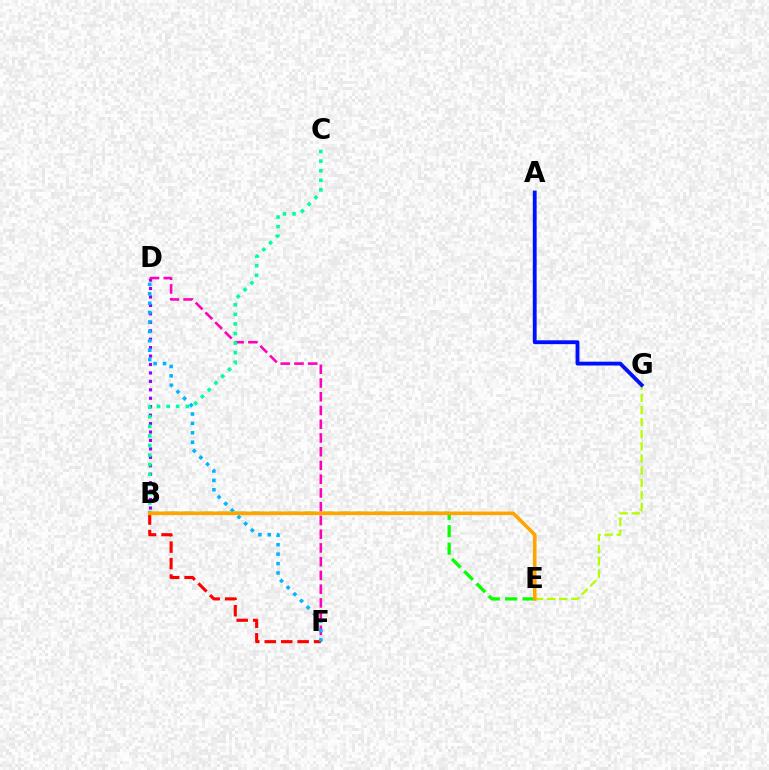{('B', 'D'): [{'color': '#9b00ff', 'line_style': 'dotted', 'thickness': 2.29}], ('E', 'G'): [{'color': '#b3ff00', 'line_style': 'dashed', 'thickness': 1.65}], ('D', 'F'): [{'color': '#ff00bd', 'line_style': 'dashed', 'thickness': 1.87}, {'color': '#00b5ff', 'line_style': 'dotted', 'thickness': 2.56}], ('B', 'C'): [{'color': '#00ff9d', 'line_style': 'dotted', 'thickness': 2.6}], ('A', 'G'): [{'color': '#0010ff', 'line_style': 'solid', 'thickness': 2.76}], ('B', 'F'): [{'color': '#ff0000', 'line_style': 'dashed', 'thickness': 2.24}], ('B', 'E'): [{'color': '#08ff00', 'line_style': 'dashed', 'thickness': 2.37}, {'color': '#ffa500', 'line_style': 'solid', 'thickness': 2.61}]}